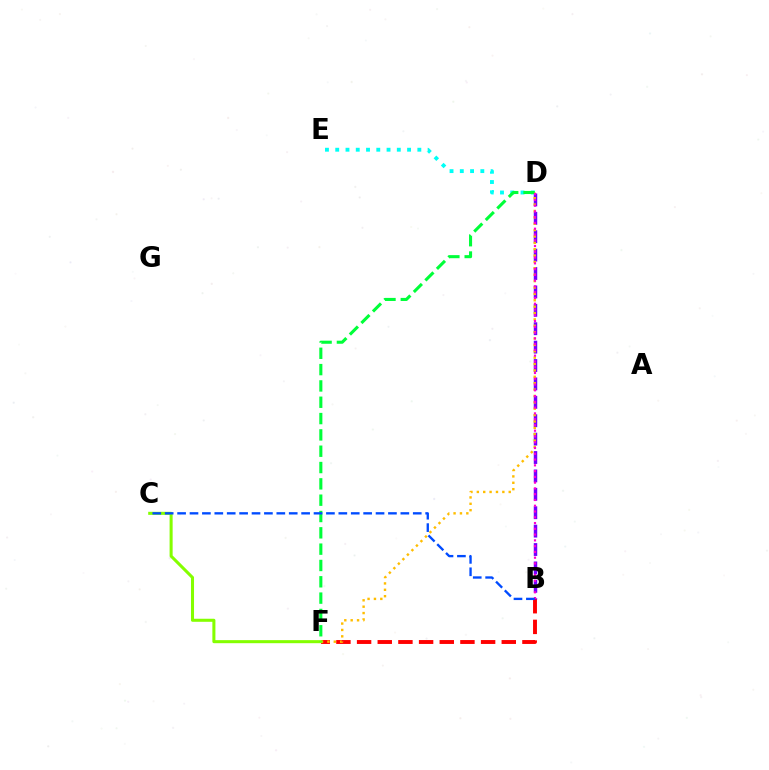{('B', 'F'): [{'color': '#ff0000', 'line_style': 'dashed', 'thickness': 2.81}], ('B', 'D'): [{'color': '#7200ff', 'line_style': 'dashed', 'thickness': 2.5}, {'color': '#ff00cf', 'line_style': 'dotted', 'thickness': 1.57}], ('D', 'E'): [{'color': '#00fff6', 'line_style': 'dotted', 'thickness': 2.79}], ('D', 'F'): [{'color': '#ffbd00', 'line_style': 'dotted', 'thickness': 1.73}, {'color': '#00ff39', 'line_style': 'dashed', 'thickness': 2.22}], ('C', 'F'): [{'color': '#84ff00', 'line_style': 'solid', 'thickness': 2.19}], ('B', 'C'): [{'color': '#004bff', 'line_style': 'dashed', 'thickness': 1.68}]}